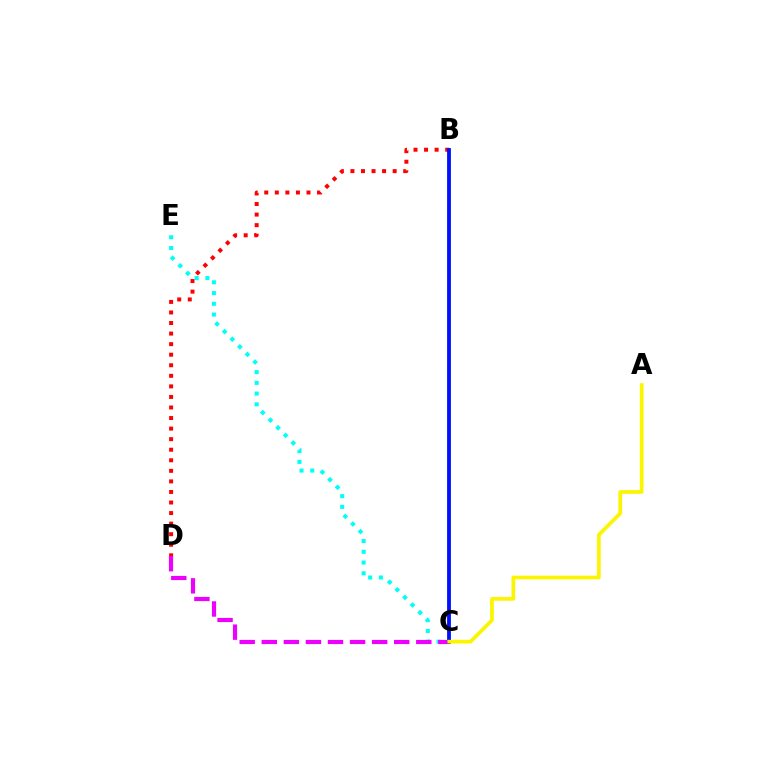{('B', 'C'): [{'color': '#08ff00', 'line_style': 'dotted', 'thickness': 1.68}, {'color': '#0010ff', 'line_style': 'solid', 'thickness': 2.74}], ('C', 'E'): [{'color': '#00fff6', 'line_style': 'dotted', 'thickness': 2.92}], ('C', 'D'): [{'color': '#ee00ff', 'line_style': 'dashed', 'thickness': 3.0}], ('B', 'D'): [{'color': '#ff0000', 'line_style': 'dotted', 'thickness': 2.87}], ('A', 'C'): [{'color': '#fcf500', 'line_style': 'solid', 'thickness': 2.67}]}